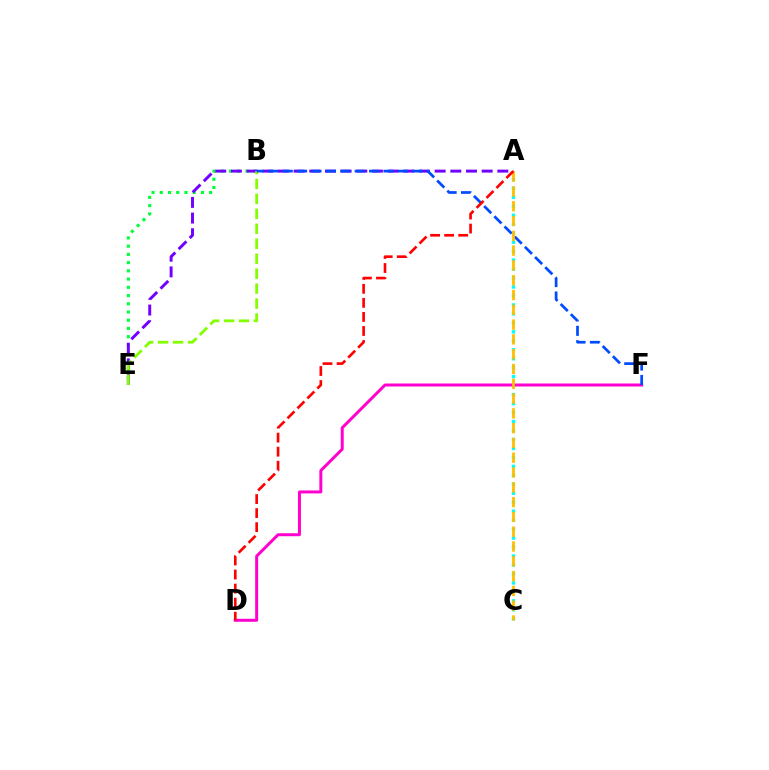{('B', 'E'): [{'color': '#00ff39', 'line_style': 'dotted', 'thickness': 2.24}, {'color': '#84ff00', 'line_style': 'dashed', 'thickness': 2.03}], ('A', 'C'): [{'color': '#00fff6', 'line_style': 'dotted', 'thickness': 2.44}, {'color': '#ffbd00', 'line_style': 'dashed', 'thickness': 2.01}], ('D', 'F'): [{'color': '#ff00cf', 'line_style': 'solid', 'thickness': 2.15}], ('A', 'E'): [{'color': '#7200ff', 'line_style': 'dashed', 'thickness': 2.13}], ('B', 'F'): [{'color': '#004bff', 'line_style': 'dashed', 'thickness': 1.96}], ('A', 'D'): [{'color': '#ff0000', 'line_style': 'dashed', 'thickness': 1.91}]}